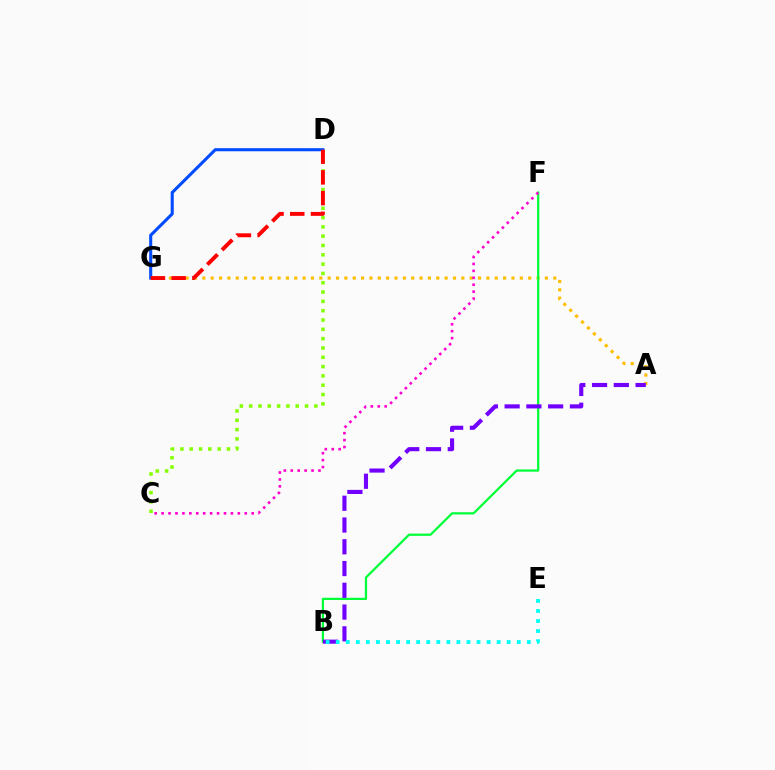{('C', 'D'): [{'color': '#84ff00', 'line_style': 'dotted', 'thickness': 2.53}], ('D', 'G'): [{'color': '#004bff', 'line_style': 'solid', 'thickness': 2.22}, {'color': '#ff0000', 'line_style': 'dashed', 'thickness': 2.82}], ('A', 'G'): [{'color': '#ffbd00', 'line_style': 'dotted', 'thickness': 2.27}], ('B', 'F'): [{'color': '#00ff39', 'line_style': 'solid', 'thickness': 1.62}], ('C', 'F'): [{'color': '#ff00cf', 'line_style': 'dotted', 'thickness': 1.88}], ('A', 'B'): [{'color': '#7200ff', 'line_style': 'dashed', 'thickness': 2.96}], ('B', 'E'): [{'color': '#00fff6', 'line_style': 'dotted', 'thickness': 2.73}]}